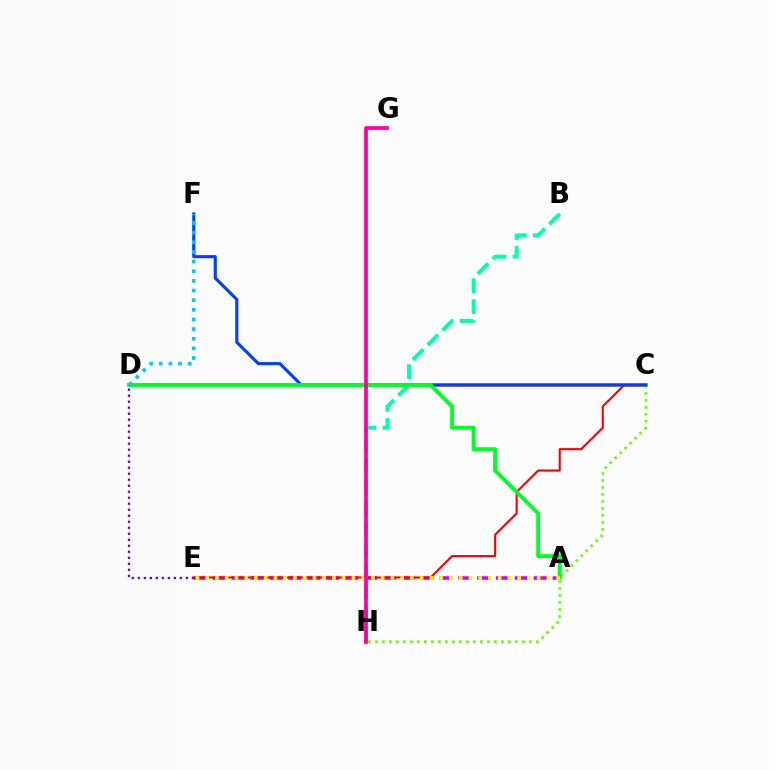{('C', 'D'): [{'color': '#ff8800', 'line_style': 'solid', 'thickness': 2.56}], ('C', 'H'): [{'color': '#66ff00', 'line_style': 'dotted', 'thickness': 1.9}], ('A', 'E'): [{'color': '#d600ff', 'line_style': 'dashed', 'thickness': 2.56}, {'color': '#eeff00', 'line_style': 'dotted', 'thickness': 2.65}], ('C', 'E'): [{'color': '#ff0000', 'line_style': 'solid', 'thickness': 1.54}], ('C', 'F'): [{'color': '#003fff', 'line_style': 'solid', 'thickness': 2.23}], ('B', 'H'): [{'color': '#00ffaf', 'line_style': 'dashed', 'thickness': 2.84}], ('D', 'E'): [{'color': '#4f00ff', 'line_style': 'dotted', 'thickness': 1.63}], ('A', 'D'): [{'color': '#00ff27', 'line_style': 'solid', 'thickness': 2.82}], ('D', 'F'): [{'color': '#00c7ff', 'line_style': 'dotted', 'thickness': 2.62}], ('G', 'H'): [{'color': '#ff00a0', 'line_style': 'solid', 'thickness': 2.68}]}